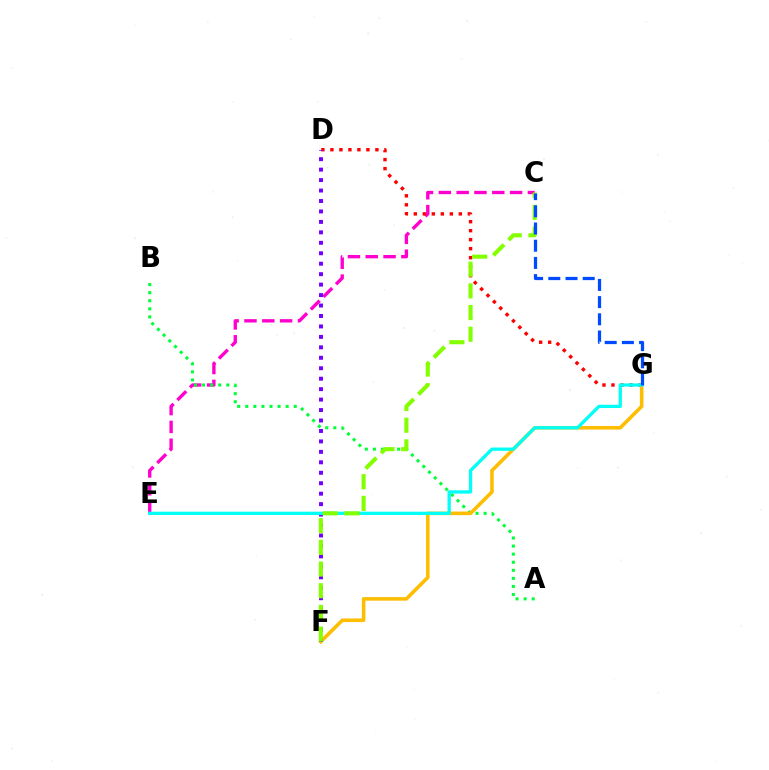{('C', 'E'): [{'color': '#ff00cf', 'line_style': 'dashed', 'thickness': 2.42}], ('A', 'B'): [{'color': '#00ff39', 'line_style': 'dotted', 'thickness': 2.19}], ('D', 'G'): [{'color': '#ff0000', 'line_style': 'dotted', 'thickness': 2.45}], ('F', 'G'): [{'color': '#ffbd00', 'line_style': 'solid', 'thickness': 2.57}], ('D', 'F'): [{'color': '#7200ff', 'line_style': 'dotted', 'thickness': 2.84}], ('E', 'G'): [{'color': '#00fff6', 'line_style': 'solid', 'thickness': 2.35}], ('C', 'F'): [{'color': '#84ff00', 'line_style': 'dashed', 'thickness': 2.95}], ('C', 'G'): [{'color': '#004bff', 'line_style': 'dashed', 'thickness': 2.34}]}